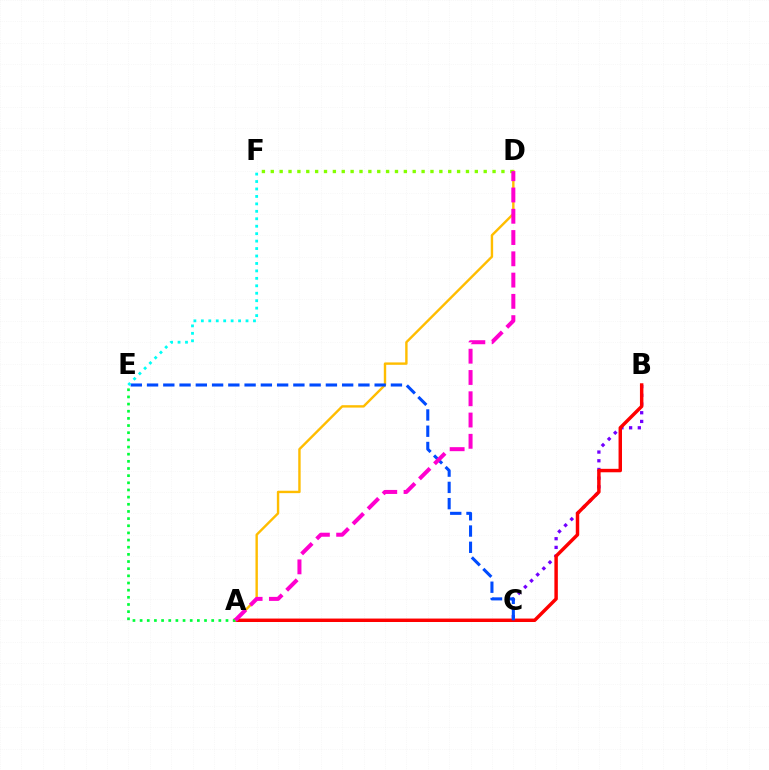{('B', 'C'): [{'color': '#7200ff', 'line_style': 'dotted', 'thickness': 2.36}], ('A', 'B'): [{'color': '#ff0000', 'line_style': 'solid', 'thickness': 2.49}], ('A', 'D'): [{'color': '#ffbd00', 'line_style': 'solid', 'thickness': 1.73}, {'color': '#ff00cf', 'line_style': 'dashed', 'thickness': 2.89}], ('C', 'E'): [{'color': '#004bff', 'line_style': 'dashed', 'thickness': 2.21}], ('D', 'F'): [{'color': '#84ff00', 'line_style': 'dotted', 'thickness': 2.41}], ('E', 'F'): [{'color': '#00fff6', 'line_style': 'dotted', 'thickness': 2.02}], ('A', 'E'): [{'color': '#00ff39', 'line_style': 'dotted', 'thickness': 1.94}]}